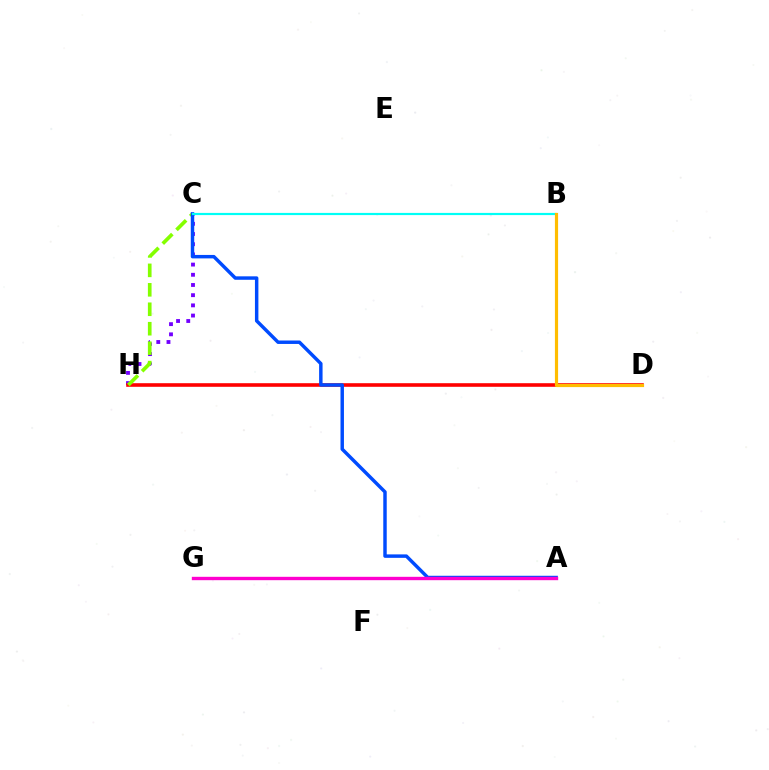{('C', 'H'): [{'color': '#7200ff', 'line_style': 'dotted', 'thickness': 2.77}, {'color': '#84ff00', 'line_style': 'dashed', 'thickness': 2.64}], ('D', 'H'): [{'color': '#ff0000', 'line_style': 'solid', 'thickness': 2.59}], ('A', 'C'): [{'color': '#004bff', 'line_style': 'solid', 'thickness': 2.49}], ('B', 'C'): [{'color': '#00fff6', 'line_style': 'solid', 'thickness': 1.57}], ('A', 'G'): [{'color': '#00ff39', 'line_style': 'dashed', 'thickness': 1.98}, {'color': '#ff00cf', 'line_style': 'solid', 'thickness': 2.42}], ('B', 'D'): [{'color': '#ffbd00', 'line_style': 'solid', 'thickness': 2.29}]}